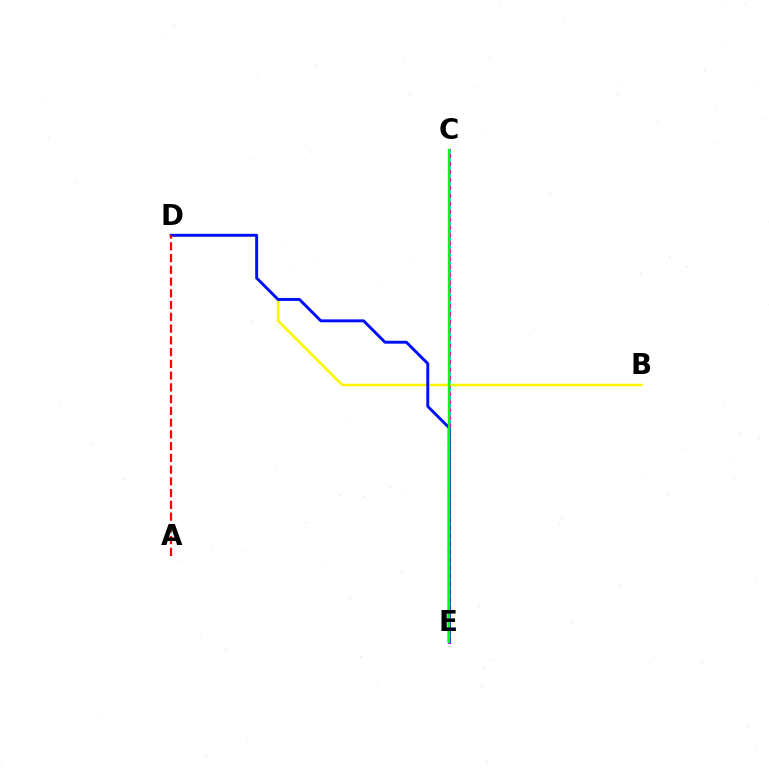{('C', 'E'): [{'color': '#ee00ff', 'line_style': 'solid', 'thickness': 2.14}, {'color': '#00fff6', 'line_style': 'dotted', 'thickness': 2.15}, {'color': '#08ff00', 'line_style': 'solid', 'thickness': 1.64}], ('B', 'D'): [{'color': '#fcf500', 'line_style': 'solid', 'thickness': 1.84}], ('D', 'E'): [{'color': '#0010ff', 'line_style': 'solid', 'thickness': 2.11}], ('A', 'D'): [{'color': '#ff0000', 'line_style': 'dashed', 'thickness': 1.6}]}